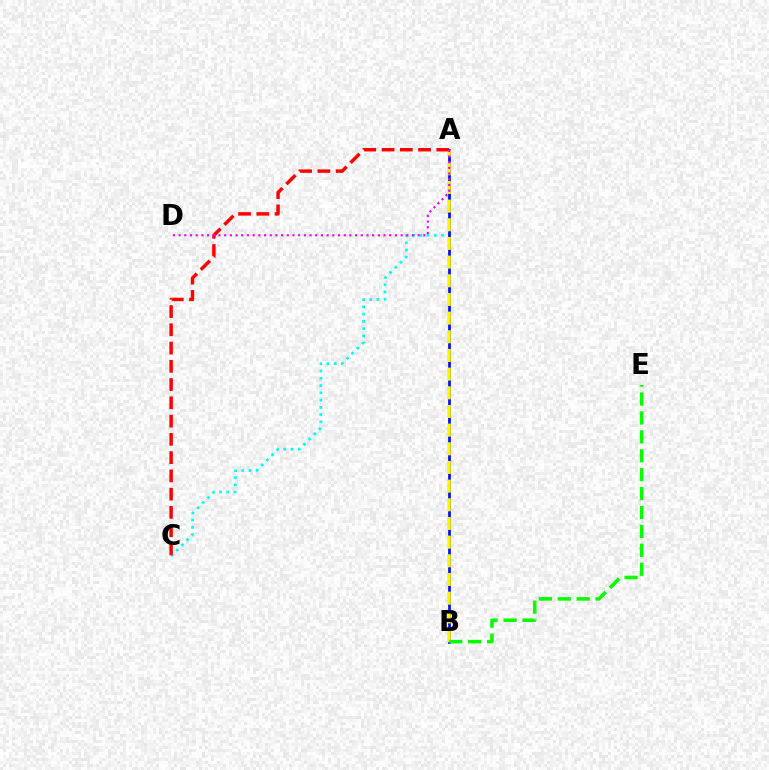{('A', 'C'): [{'color': '#00fff6', 'line_style': 'dotted', 'thickness': 1.97}, {'color': '#ff0000', 'line_style': 'dashed', 'thickness': 2.48}], ('A', 'B'): [{'color': '#0010ff', 'line_style': 'solid', 'thickness': 1.96}, {'color': '#fcf500', 'line_style': 'dashed', 'thickness': 2.54}], ('B', 'E'): [{'color': '#08ff00', 'line_style': 'dashed', 'thickness': 2.57}], ('A', 'D'): [{'color': '#ee00ff', 'line_style': 'dotted', 'thickness': 1.55}]}